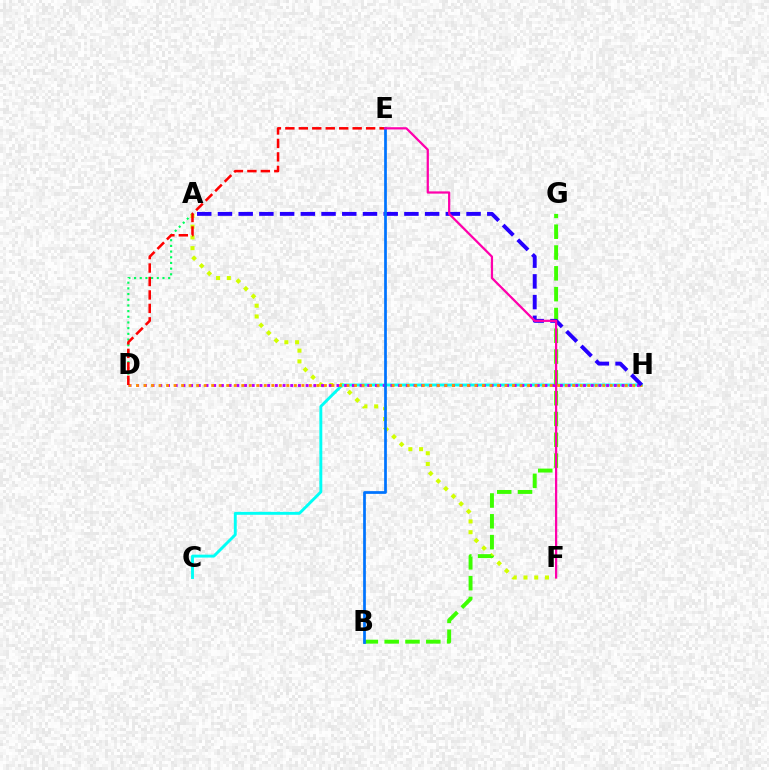{('A', 'D'): [{'color': '#00ff5c', 'line_style': 'dotted', 'thickness': 1.54}], ('A', 'F'): [{'color': '#d1ff00', 'line_style': 'dotted', 'thickness': 2.92}], ('C', 'H'): [{'color': '#00fff6', 'line_style': 'solid', 'thickness': 2.09}], ('D', 'H'): [{'color': '#b900ff', 'line_style': 'dotted', 'thickness': 2.09}, {'color': '#ff9400', 'line_style': 'dotted', 'thickness': 2.04}], ('B', 'G'): [{'color': '#3dff00', 'line_style': 'dashed', 'thickness': 2.83}], ('A', 'H'): [{'color': '#2500ff', 'line_style': 'dashed', 'thickness': 2.81}], ('D', 'E'): [{'color': '#ff0000', 'line_style': 'dashed', 'thickness': 1.83}], ('B', 'E'): [{'color': '#0074ff', 'line_style': 'solid', 'thickness': 1.97}], ('E', 'F'): [{'color': '#ff00ac', 'line_style': 'solid', 'thickness': 1.61}]}